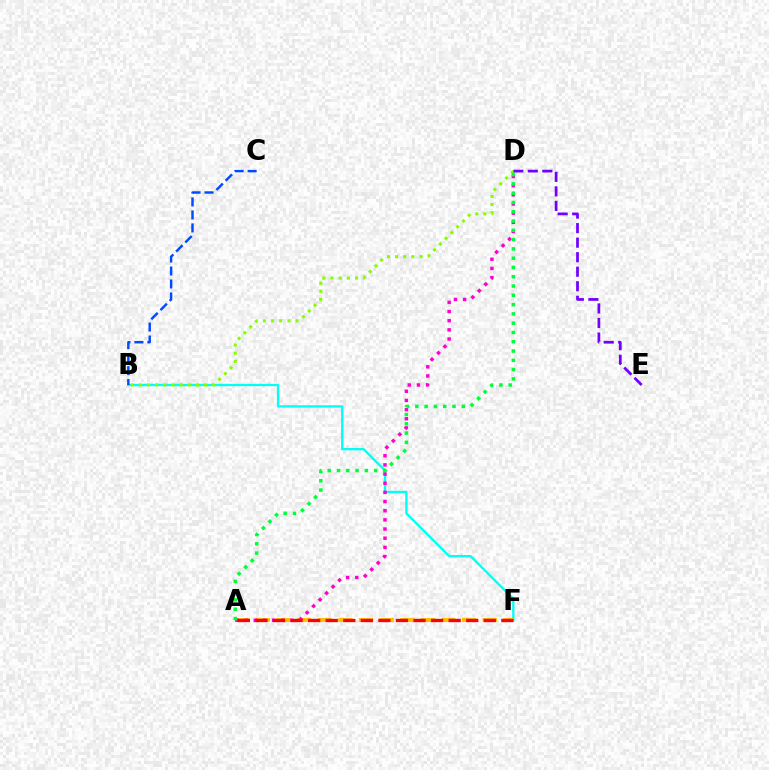{('B', 'F'): [{'color': '#00fff6', 'line_style': 'solid', 'thickness': 1.66}], ('B', 'C'): [{'color': '#004bff', 'line_style': 'dashed', 'thickness': 1.76}], ('A', 'F'): [{'color': '#ffbd00', 'line_style': 'dashed', 'thickness': 2.8}, {'color': '#ff0000', 'line_style': 'dashed', 'thickness': 2.39}], ('B', 'D'): [{'color': '#84ff00', 'line_style': 'dotted', 'thickness': 2.22}], ('D', 'E'): [{'color': '#7200ff', 'line_style': 'dashed', 'thickness': 1.97}], ('A', 'D'): [{'color': '#ff00cf', 'line_style': 'dotted', 'thickness': 2.49}, {'color': '#00ff39', 'line_style': 'dotted', 'thickness': 2.52}]}